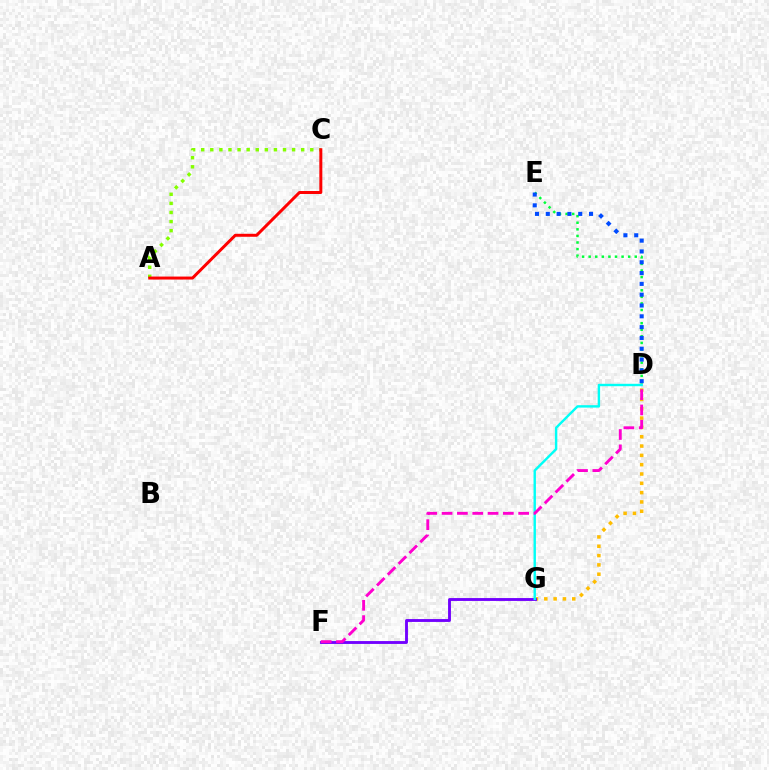{('D', 'G'): [{'color': '#ffbd00', 'line_style': 'dotted', 'thickness': 2.53}, {'color': '#00fff6', 'line_style': 'solid', 'thickness': 1.73}], ('D', 'E'): [{'color': '#00ff39', 'line_style': 'dotted', 'thickness': 1.79}, {'color': '#004bff', 'line_style': 'dotted', 'thickness': 2.94}], ('A', 'C'): [{'color': '#84ff00', 'line_style': 'dotted', 'thickness': 2.47}, {'color': '#ff0000', 'line_style': 'solid', 'thickness': 2.15}], ('F', 'G'): [{'color': '#7200ff', 'line_style': 'solid', 'thickness': 2.06}], ('D', 'F'): [{'color': '#ff00cf', 'line_style': 'dashed', 'thickness': 2.08}]}